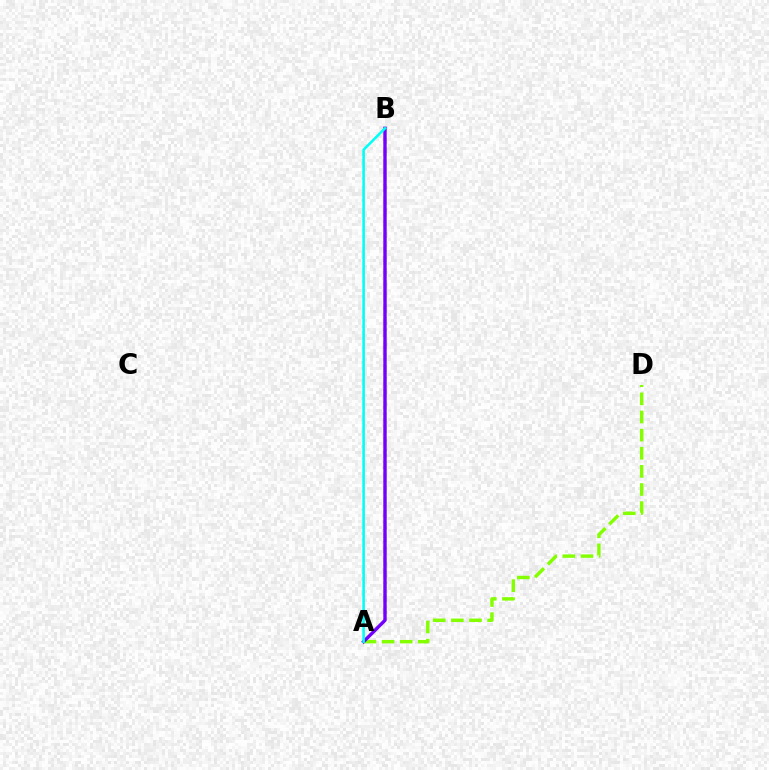{('A', 'D'): [{'color': '#84ff00', 'line_style': 'dashed', 'thickness': 2.46}], ('A', 'B'): [{'color': '#ff0000', 'line_style': 'dashed', 'thickness': 1.64}, {'color': '#7200ff', 'line_style': 'solid', 'thickness': 2.42}, {'color': '#00fff6', 'line_style': 'solid', 'thickness': 1.85}]}